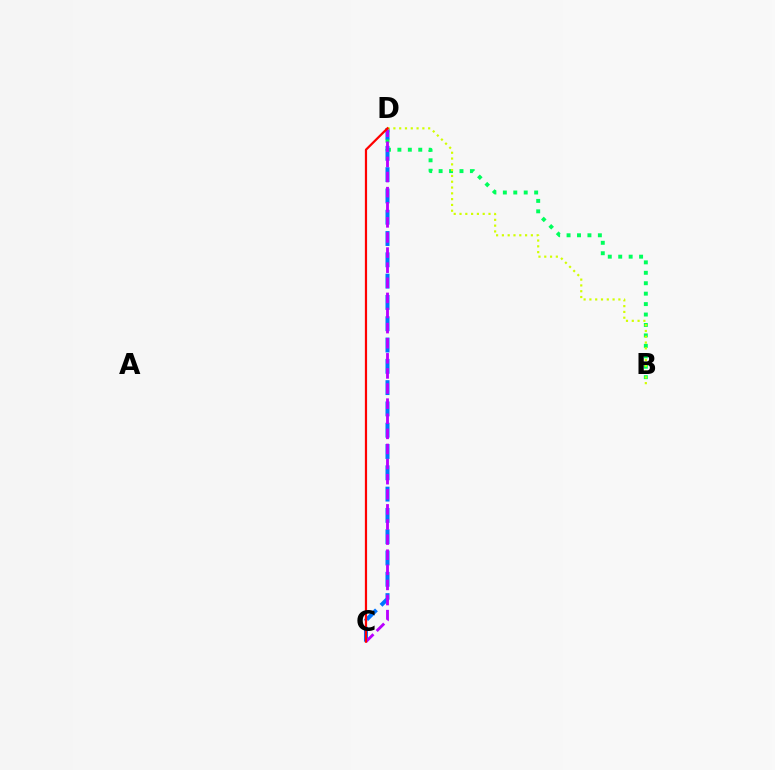{('B', 'D'): [{'color': '#00ff5c', 'line_style': 'dotted', 'thickness': 2.84}, {'color': '#d1ff00', 'line_style': 'dotted', 'thickness': 1.57}], ('C', 'D'): [{'color': '#0074ff', 'line_style': 'dashed', 'thickness': 2.89}, {'color': '#b900ff', 'line_style': 'dashed', 'thickness': 2.05}, {'color': '#ff0000', 'line_style': 'solid', 'thickness': 1.6}]}